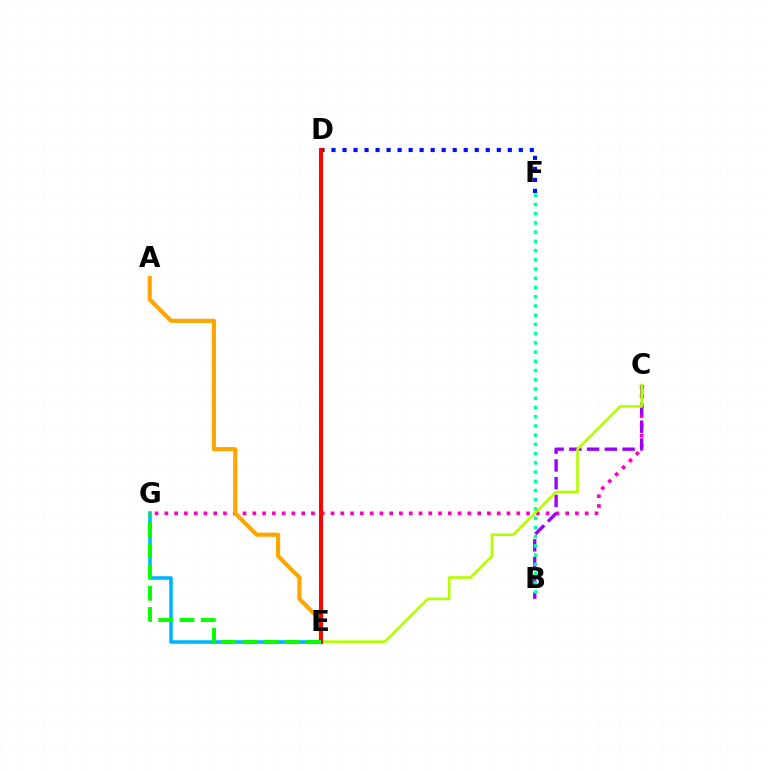{('D', 'F'): [{'color': '#0010ff', 'line_style': 'dotted', 'thickness': 2.99}], ('C', 'G'): [{'color': '#ff00bd', 'line_style': 'dotted', 'thickness': 2.66}], ('E', 'G'): [{'color': '#00b5ff', 'line_style': 'solid', 'thickness': 2.57}, {'color': '#08ff00', 'line_style': 'dashed', 'thickness': 2.88}], ('B', 'C'): [{'color': '#9b00ff', 'line_style': 'dashed', 'thickness': 2.41}], ('A', 'E'): [{'color': '#ffa500', 'line_style': 'solid', 'thickness': 2.99}], ('B', 'F'): [{'color': '#00ff9d', 'line_style': 'dotted', 'thickness': 2.51}], ('C', 'E'): [{'color': '#b3ff00', 'line_style': 'solid', 'thickness': 1.91}], ('D', 'E'): [{'color': '#ff0000', 'line_style': 'solid', 'thickness': 2.85}]}